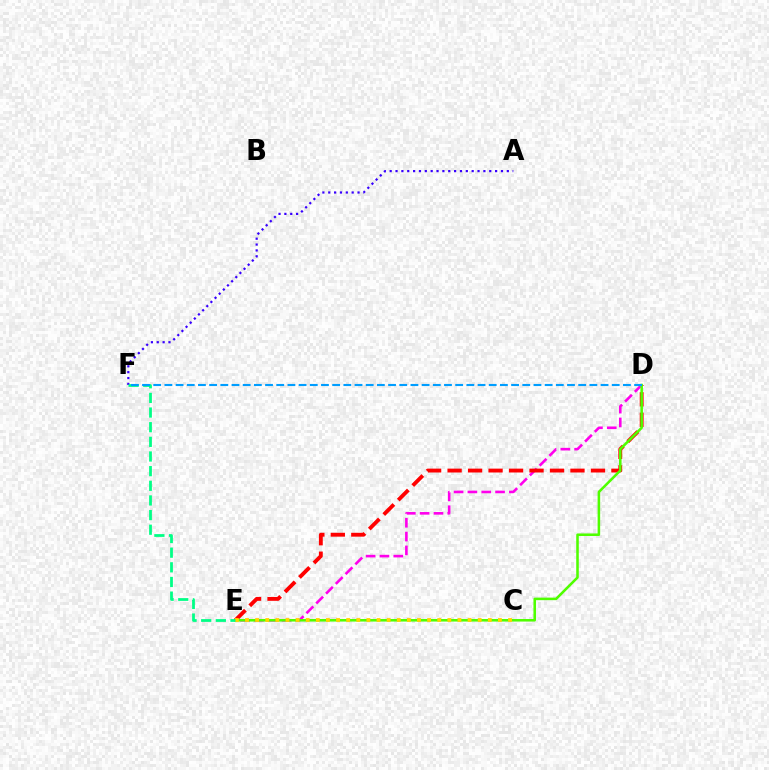{('D', 'E'): [{'color': '#ff00ed', 'line_style': 'dashed', 'thickness': 1.88}, {'color': '#ff0000', 'line_style': 'dashed', 'thickness': 2.78}, {'color': '#4fff00', 'line_style': 'solid', 'thickness': 1.84}], ('C', 'E'): [{'color': '#ffd500', 'line_style': 'dotted', 'thickness': 2.75}], ('A', 'F'): [{'color': '#3700ff', 'line_style': 'dotted', 'thickness': 1.59}], ('E', 'F'): [{'color': '#00ff86', 'line_style': 'dashed', 'thickness': 1.99}], ('D', 'F'): [{'color': '#009eff', 'line_style': 'dashed', 'thickness': 1.52}]}